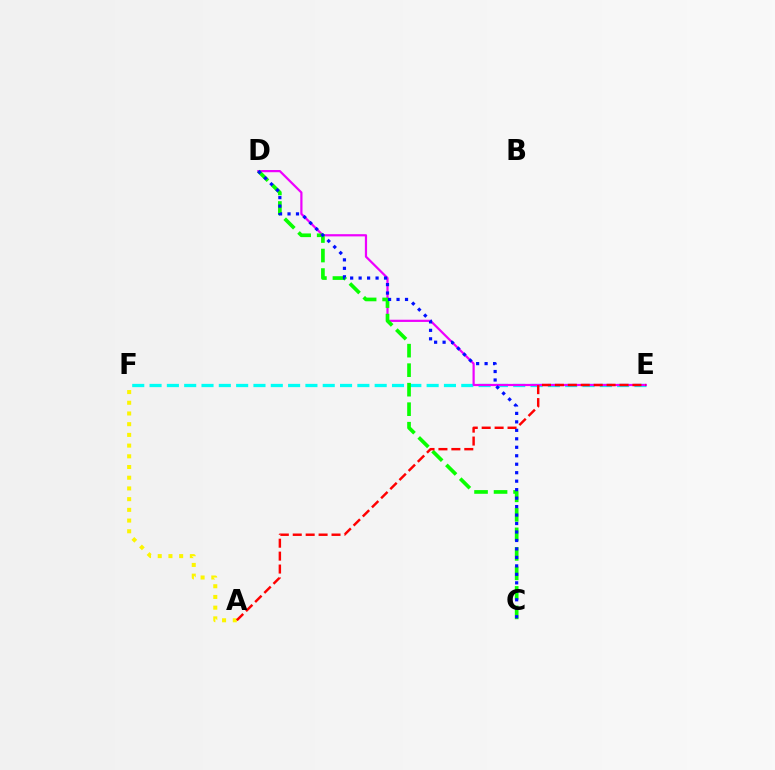{('E', 'F'): [{'color': '#00fff6', 'line_style': 'dashed', 'thickness': 2.35}], ('D', 'E'): [{'color': '#ee00ff', 'line_style': 'solid', 'thickness': 1.59}], ('C', 'D'): [{'color': '#08ff00', 'line_style': 'dashed', 'thickness': 2.65}, {'color': '#0010ff', 'line_style': 'dotted', 'thickness': 2.3}], ('A', 'F'): [{'color': '#fcf500', 'line_style': 'dotted', 'thickness': 2.91}], ('A', 'E'): [{'color': '#ff0000', 'line_style': 'dashed', 'thickness': 1.76}]}